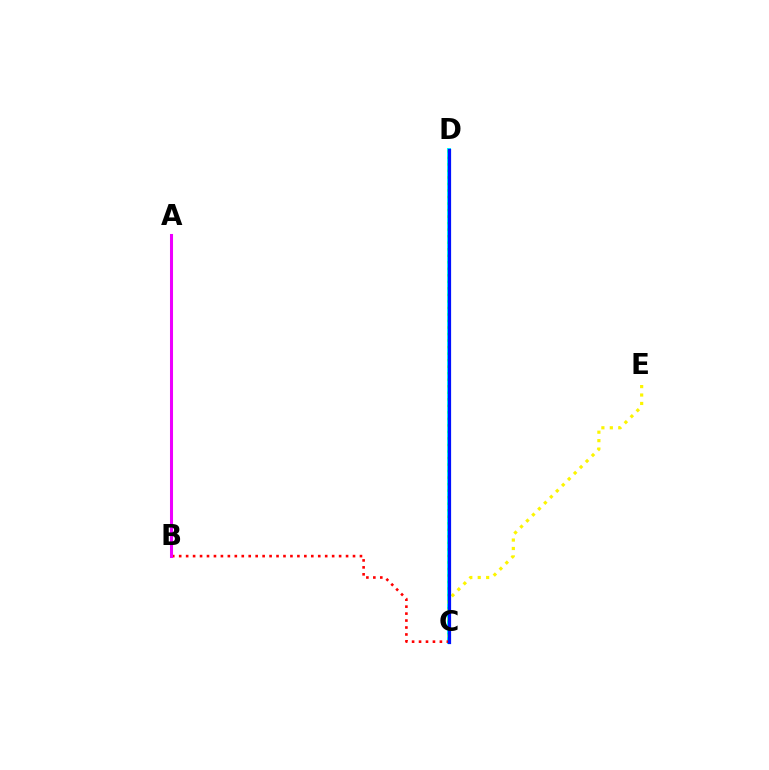{('C', 'D'): [{'color': '#00fff6', 'line_style': 'solid', 'thickness': 2.89}, {'color': '#08ff00', 'line_style': 'dotted', 'thickness': 1.77}, {'color': '#0010ff', 'line_style': 'solid', 'thickness': 2.31}], ('B', 'C'): [{'color': '#ff0000', 'line_style': 'dotted', 'thickness': 1.89}], ('C', 'E'): [{'color': '#fcf500', 'line_style': 'dotted', 'thickness': 2.29}], ('A', 'B'): [{'color': '#ee00ff', 'line_style': 'solid', 'thickness': 2.19}]}